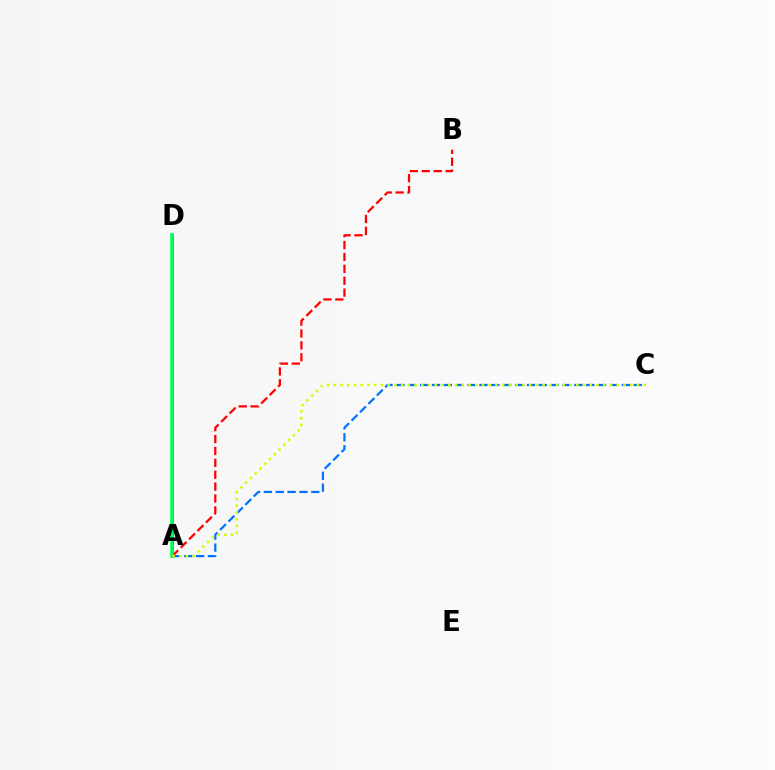{('A', 'C'): [{'color': '#0074ff', 'line_style': 'dashed', 'thickness': 1.61}, {'color': '#d1ff00', 'line_style': 'dotted', 'thickness': 1.83}], ('A', 'D'): [{'color': '#b900ff', 'line_style': 'solid', 'thickness': 2.17}, {'color': '#00ff5c', 'line_style': 'solid', 'thickness': 2.58}], ('A', 'B'): [{'color': '#ff0000', 'line_style': 'dashed', 'thickness': 1.62}]}